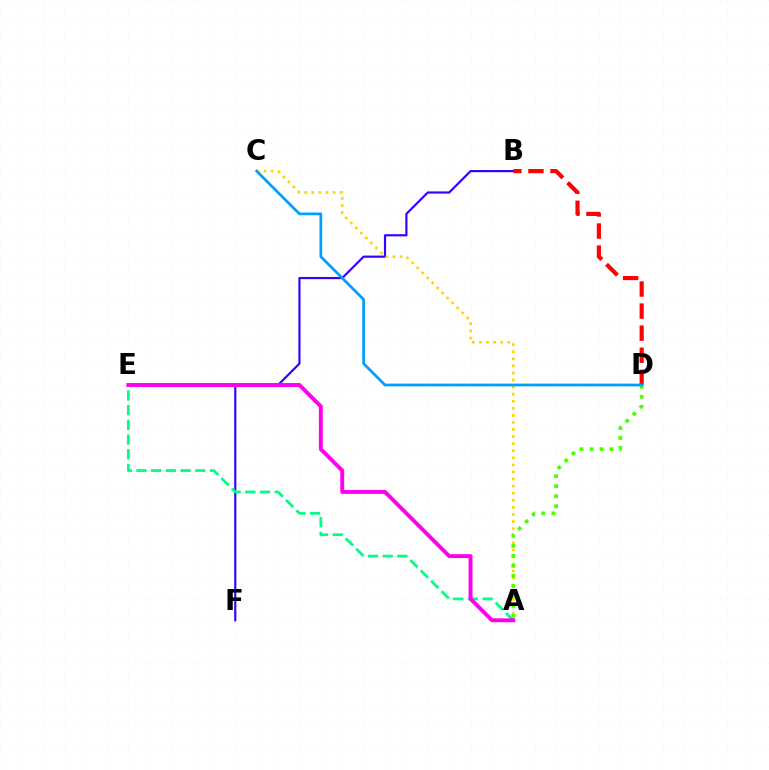{('B', 'F'): [{'color': '#3700ff', 'line_style': 'solid', 'thickness': 1.57}], ('A', 'C'): [{'color': '#ffd500', 'line_style': 'dotted', 'thickness': 1.92}], ('A', 'D'): [{'color': '#4fff00', 'line_style': 'dotted', 'thickness': 2.71}], ('B', 'D'): [{'color': '#ff0000', 'line_style': 'dashed', 'thickness': 3.0}], ('A', 'E'): [{'color': '#00ff86', 'line_style': 'dashed', 'thickness': 2.0}, {'color': '#ff00ed', 'line_style': 'solid', 'thickness': 2.81}], ('C', 'D'): [{'color': '#009eff', 'line_style': 'solid', 'thickness': 1.96}]}